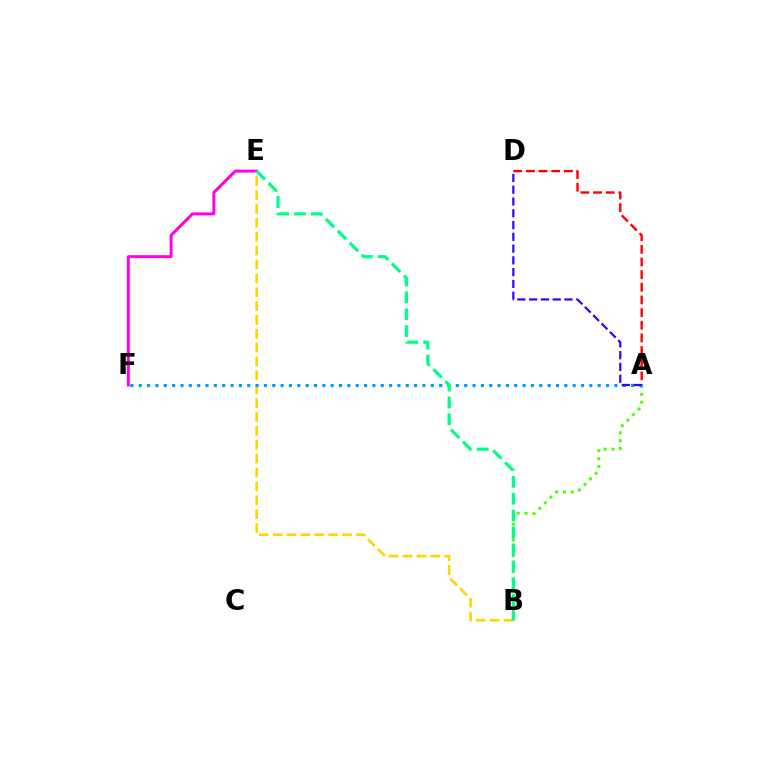{('E', 'F'): [{'color': '#ff00ed', 'line_style': 'solid', 'thickness': 2.15}], ('B', 'E'): [{'color': '#ffd500', 'line_style': 'dashed', 'thickness': 1.88}, {'color': '#00ff86', 'line_style': 'dashed', 'thickness': 2.3}], ('A', 'D'): [{'color': '#ff0000', 'line_style': 'dashed', 'thickness': 1.72}, {'color': '#3700ff', 'line_style': 'dashed', 'thickness': 1.6}], ('A', 'B'): [{'color': '#4fff00', 'line_style': 'dotted', 'thickness': 2.14}], ('A', 'F'): [{'color': '#009eff', 'line_style': 'dotted', 'thickness': 2.27}]}